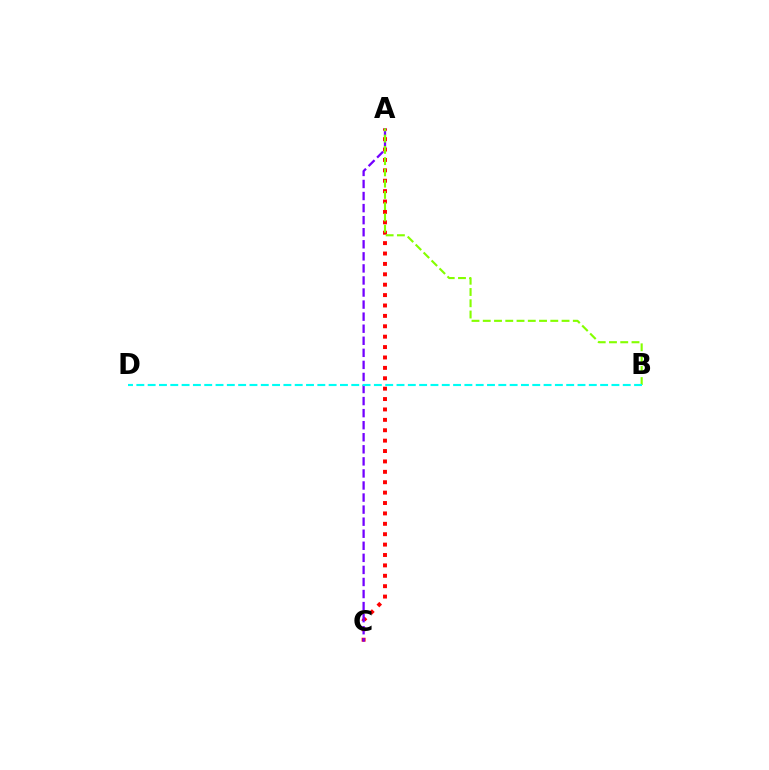{('A', 'C'): [{'color': '#ff0000', 'line_style': 'dotted', 'thickness': 2.82}, {'color': '#7200ff', 'line_style': 'dashed', 'thickness': 1.64}], ('A', 'B'): [{'color': '#84ff00', 'line_style': 'dashed', 'thickness': 1.53}], ('B', 'D'): [{'color': '#00fff6', 'line_style': 'dashed', 'thickness': 1.54}]}